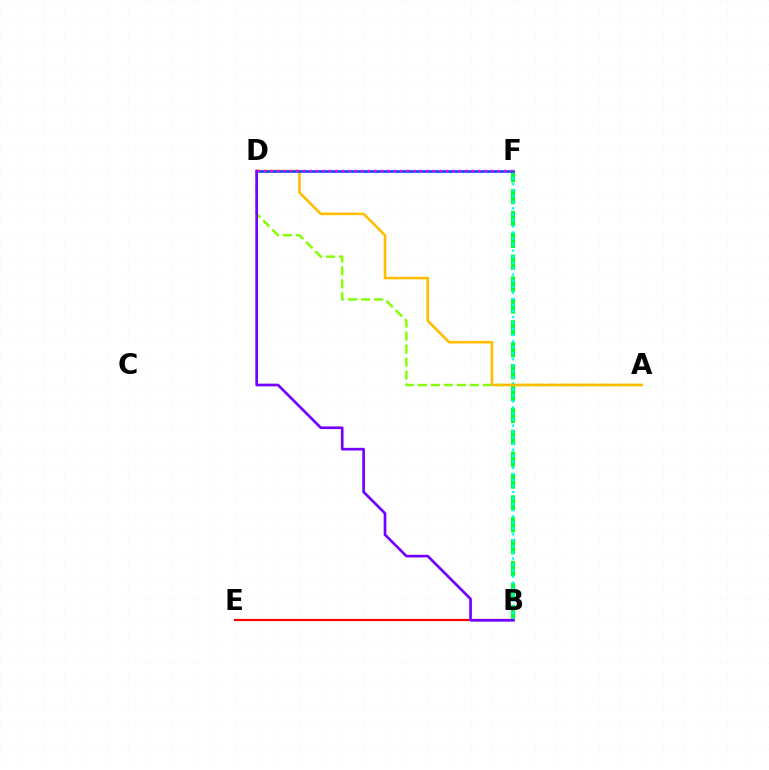{('B', 'F'): [{'color': '#00ff39', 'line_style': 'dashed', 'thickness': 2.97}, {'color': '#00fff6', 'line_style': 'dotted', 'thickness': 1.64}], ('A', 'D'): [{'color': '#84ff00', 'line_style': 'dashed', 'thickness': 1.76}, {'color': '#ffbd00', 'line_style': 'solid', 'thickness': 1.88}], ('D', 'F'): [{'color': '#004bff', 'line_style': 'solid', 'thickness': 1.87}, {'color': '#ff00cf', 'line_style': 'dotted', 'thickness': 1.76}], ('B', 'E'): [{'color': '#ff0000', 'line_style': 'solid', 'thickness': 1.56}], ('B', 'D'): [{'color': '#7200ff', 'line_style': 'solid', 'thickness': 1.93}]}